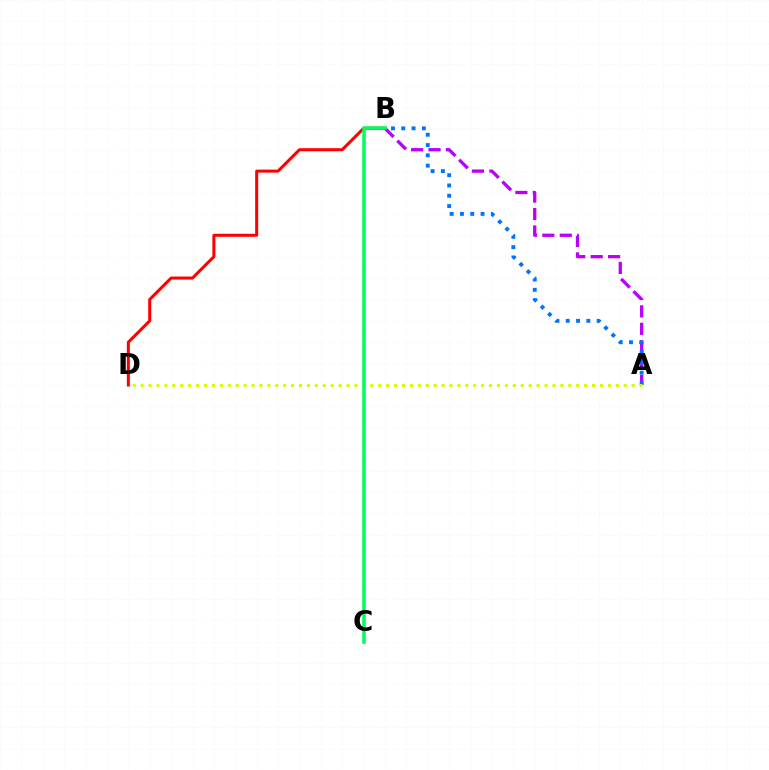{('A', 'B'): [{'color': '#b900ff', 'line_style': 'dashed', 'thickness': 2.37}, {'color': '#0074ff', 'line_style': 'dotted', 'thickness': 2.8}], ('B', 'D'): [{'color': '#ff0000', 'line_style': 'solid', 'thickness': 2.18}], ('A', 'D'): [{'color': '#d1ff00', 'line_style': 'dotted', 'thickness': 2.15}], ('B', 'C'): [{'color': '#00ff5c', 'line_style': 'solid', 'thickness': 2.54}]}